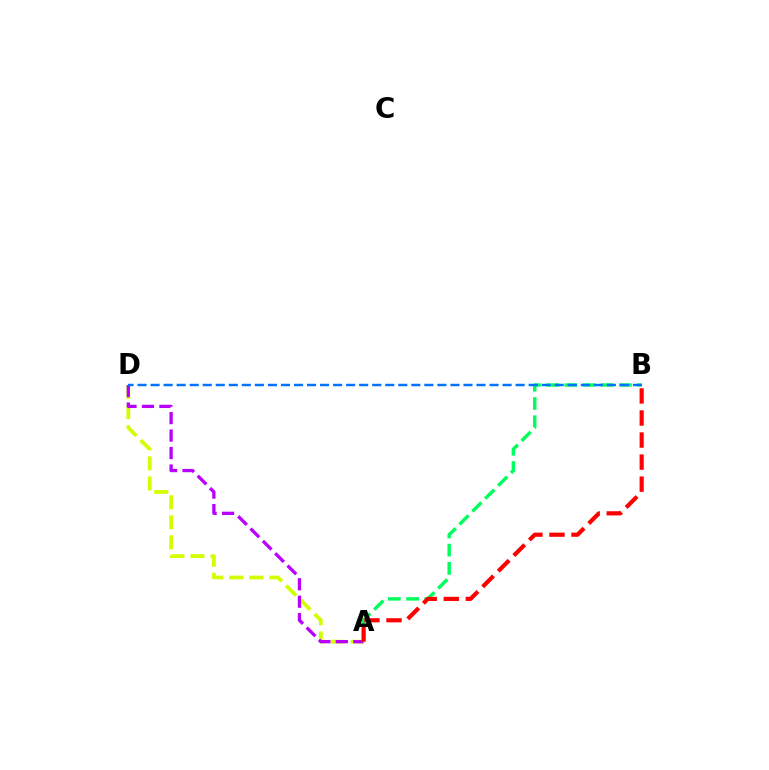{('A', 'D'): [{'color': '#d1ff00', 'line_style': 'dashed', 'thickness': 2.73}, {'color': '#b900ff', 'line_style': 'dashed', 'thickness': 2.37}], ('A', 'B'): [{'color': '#00ff5c', 'line_style': 'dashed', 'thickness': 2.47}, {'color': '#ff0000', 'line_style': 'dashed', 'thickness': 2.99}], ('B', 'D'): [{'color': '#0074ff', 'line_style': 'dashed', 'thickness': 1.77}]}